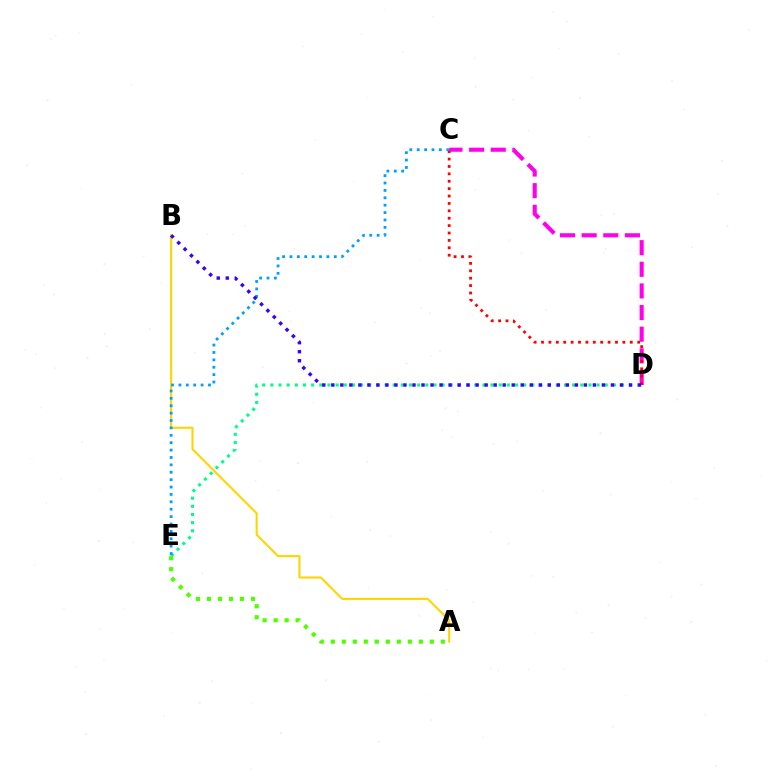{('A', 'B'): [{'color': '#ffd500', 'line_style': 'solid', 'thickness': 1.51}], ('C', 'D'): [{'color': '#ff00ed', 'line_style': 'dashed', 'thickness': 2.94}, {'color': '#ff0000', 'line_style': 'dotted', 'thickness': 2.01}], ('A', 'E'): [{'color': '#4fff00', 'line_style': 'dotted', 'thickness': 2.99}], ('D', 'E'): [{'color': '#00ff86', 'line_style': 'dotted', 'thickness': 2.22}], ('C', 'E'): [{'color': '#009eff', 'line_style': 'dotted', 'thickness': 2.01}], ('B', 'D'): [{'color': '#3700ff', 'line_style': 'dotted', 'thickness': 2.45}]}